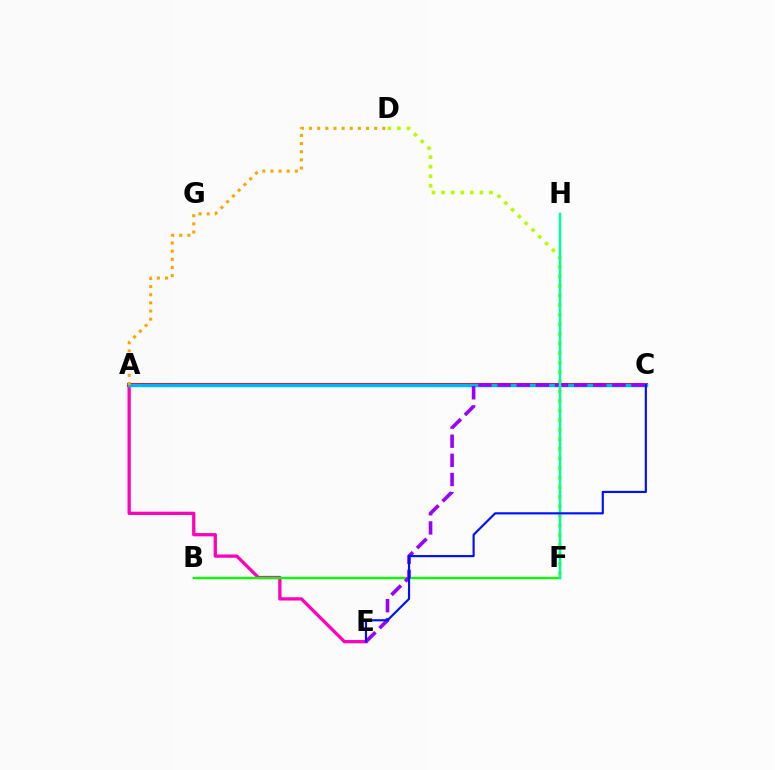{('D', 'F'): [{'color': '#b3ff00', 'line_style': 'dotted', 'thickness': 2.6}], ('A', 'E'): [{'color': '#ff00bd', 'line_style': 'solid', 'thickness': 2.36}], ('A', 'C'): [{'color': '#ff0000', 'line_style': 'solid', 'thickness': 2.88}, {'color': '#00b5ff', 'line_style': 'solid', 'thickness': 2.46}], ('B', 'F'): [{'color': '#08ff00', 'line_style': 'solid', 'thickness': 1.7}], ('C', 'E'): [{'color': '#9b00ff', 'line_style': 'dashed', 'thickness': 2.6}, {'color': '#0010ff', 'line_style': 'solid', 'thickness': 1.55}], ('F', 'H'): [{'color': '#00ff9d', 'line_style': 'solid', 'thickness': 1.8}], ('A', 'D'): [{'color': '#ffa500', 'line_style': 'dotted', 'thickness': 2.21}]}